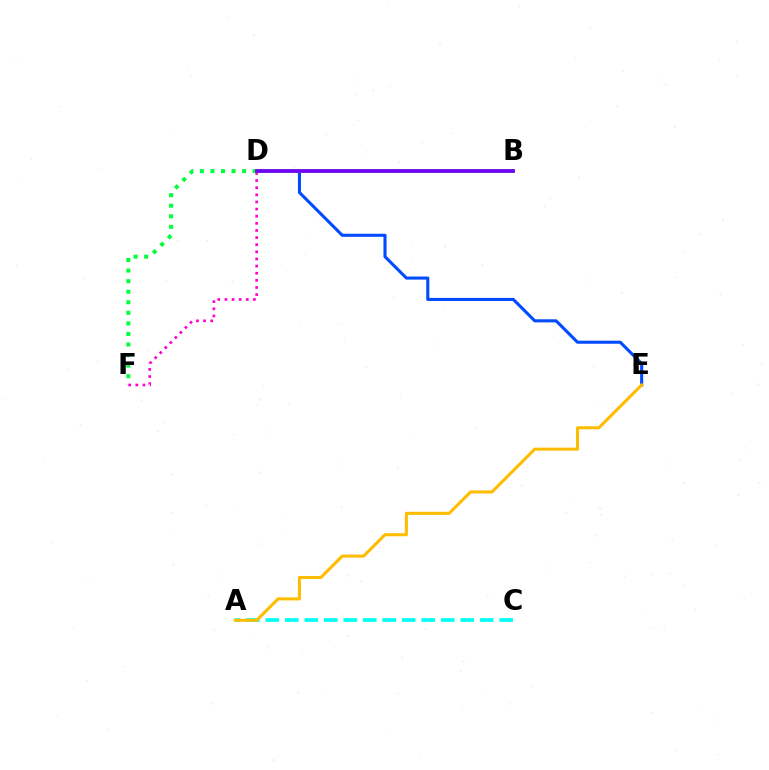{('D', 'E'): [{'color': '#004bff', 'line_style': 'solid', 'thickness': 2.21}], ('D', 'F'): [{'color': '#00ff39', 'line_style': 'dotted', 'thickness': 2.87}, {'color': '#ff00cf', 'line_style': 'dotted', 'thickness': 1.94}], ('B', 'D'): [{'color': '#ff0000', 'line_style': 'solid', 'thickness': 1.85}, {'color': '#84ff00', 'line_style': 'solid', 'thickness': 2.91}, {'color': '#7200ff', 'line_style': 'solid', 'thickness': 2.69}], ('A', 'C'): [{'color': '#00fff6', 'line_style': 'dashed', 'thickness': 2.65}], ('A', 'E'): [{'color': '#ffbd00', 'line_style': 'solid', 'thickness': 2.2}]}